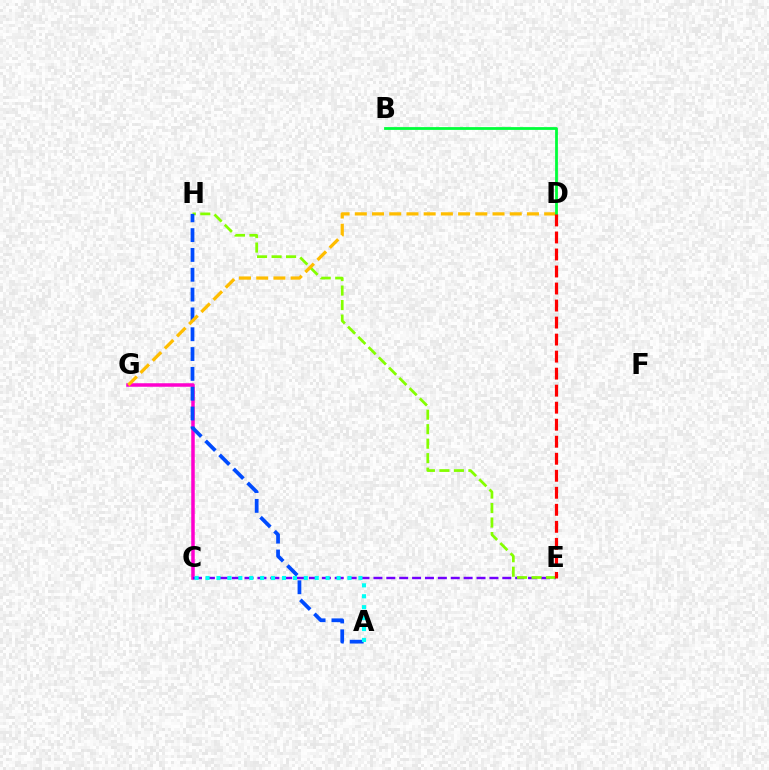{('C', 'G'): [{'color': '#ff00cf', 'line_style': 'solid', 'thickness': 2.53}], ('C', 'E'): [{'color': '#7200ff', 'line_style': 'dashed', 'thickness': 1.75}], ('E', 'H'): [{'color': '#84ff00', 'line_style': 'dashed', 'thickness': 1.97}], ('A', 'H'): [{'color': '#004bff', 'line_style': 'dashed', 'thickness': 2.69}], ('D', 'G'): [{'color': '#ffbd00', 'line_style': 'dashed', 'thickness': 2.34}], ('B', 'D'): [{'color': '#00ff39', 'line_style': 'solid', 'thickness': 2.01}], ('D', 'E'): [{'color': '#ff0000', 'line_style': 'dashed', 'thickness': 2.31}], ('A', 'C'): [{'color': '#00fff6', 'line_style': 'dotted', 'thickness': 2.97}]}